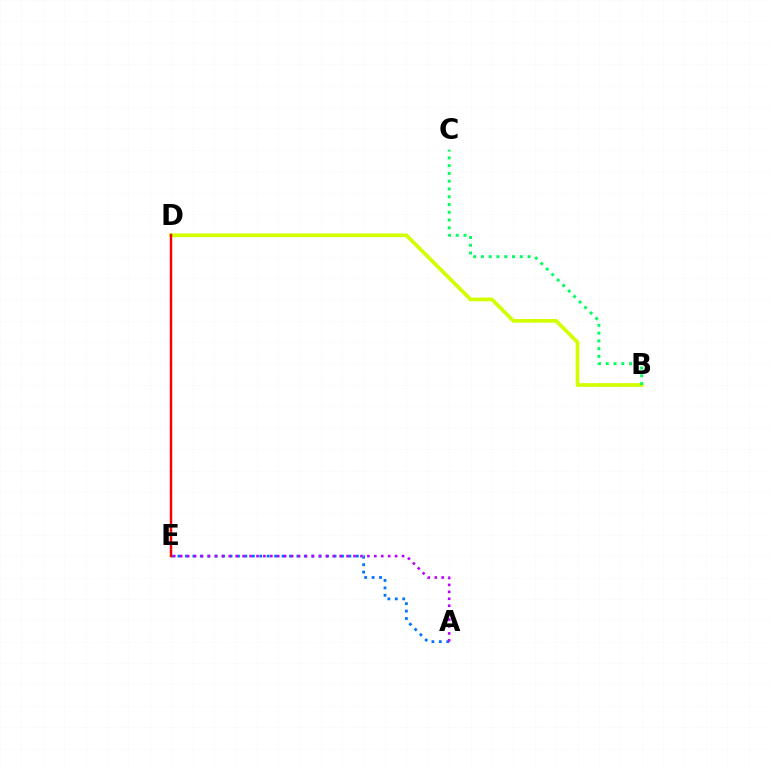{('B', 'D'): [{'color': '#d1ff00', 'line_style': 'solid', 'thickness': 2.67}], ('A', 'E'): [{'color': '#0074ff', 'line_style': 'dotted', 'thickness': 2.02}, {'color': '#b900ff', 'line_style': 'dotted', 'thickness': 1.88}], ('B', 'C'): [{'color': '#00ff5c', 'line_style': 'dotted', 'thickness': 2.11}], ('D', 'E'): [{'color': '#ff0000', 'line_style': 'solid', 'thickness': 1.78}]}